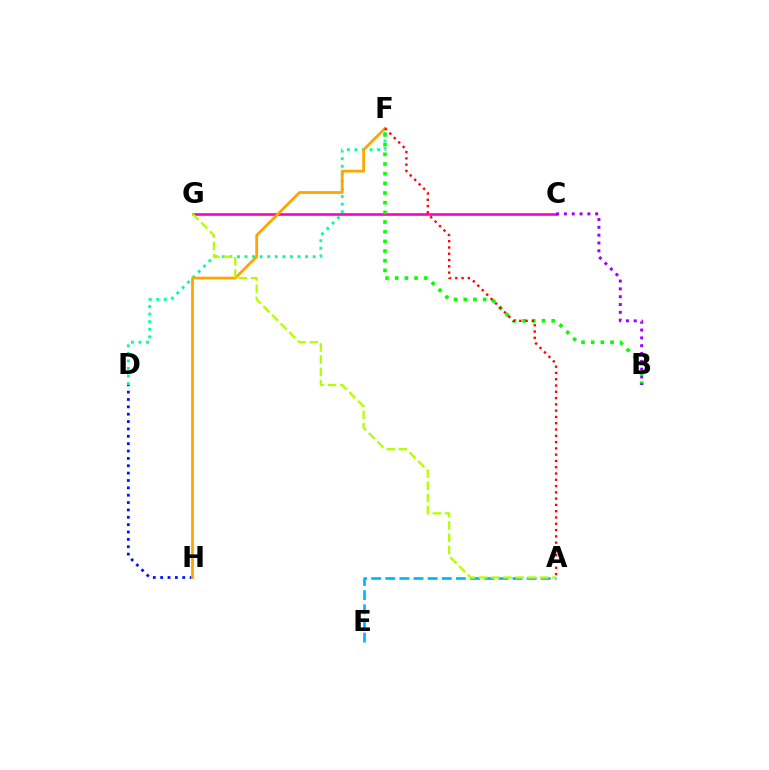{('D', 'F'): [{'color': '#00ff9d', 'line_style': 'dotted', 'thickness': 2.06}], ('C', 'G'): [{'color': '#ff00bd', 'line_style': 'solid', 'thickness': 1.89}], ('D', 'H'): [{'color': '#0010ff', 'line_style': 'dotted', 'thickness': 2.0}], ('B', 'F'): [{'color': '#08ff00', 'line_style': 'dotted', 'thickness': 2.63}], ('A', 'E'): [{'color': '#00b5ff', 'line_style': 'dashed', 'thickness': 1.92}], ('F', 'H'): [{'color': '#ffa500', 'line_style': 'solid', 'thickness': 1.99}], ('B', 'C'): [{'color': '#9b00ff', 'line_style': 'dotted', 'thickness': 2.12}], ('A', 'F'): [{'color': '#ff0000', 'line_style': 'dotted', 'thickness': 1.71}], ('A', 'G'): [{'color': '#b3ff00', 'line_style': 'dashed', 'thickness': 1.66}]}